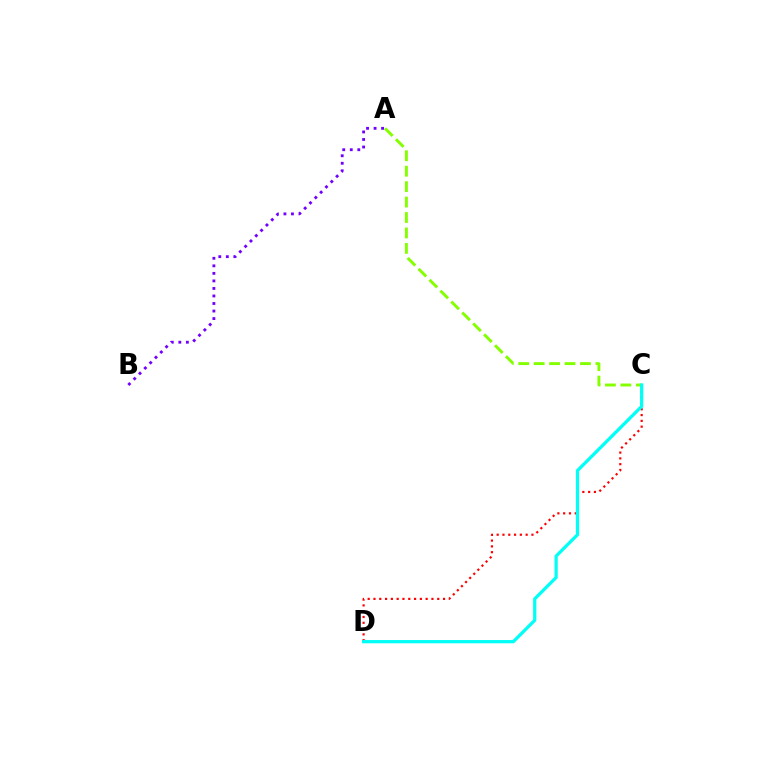{('C', 'D'): [{'color': '#ff0000', 'line_style': 'dotted', 'thickness': 1.57}, {'color': '#00fff6', 'line_style': 'solid', 'thickness': 2.32}], ('A', 'C'): [{'color': '#84ff00', 'line_style': 'dashed', 'thickness': 2.1}], ('A', 'B'): [{'color': '#7200ff', 'line_style': 'dotted', 'thickness': 2.05}]}